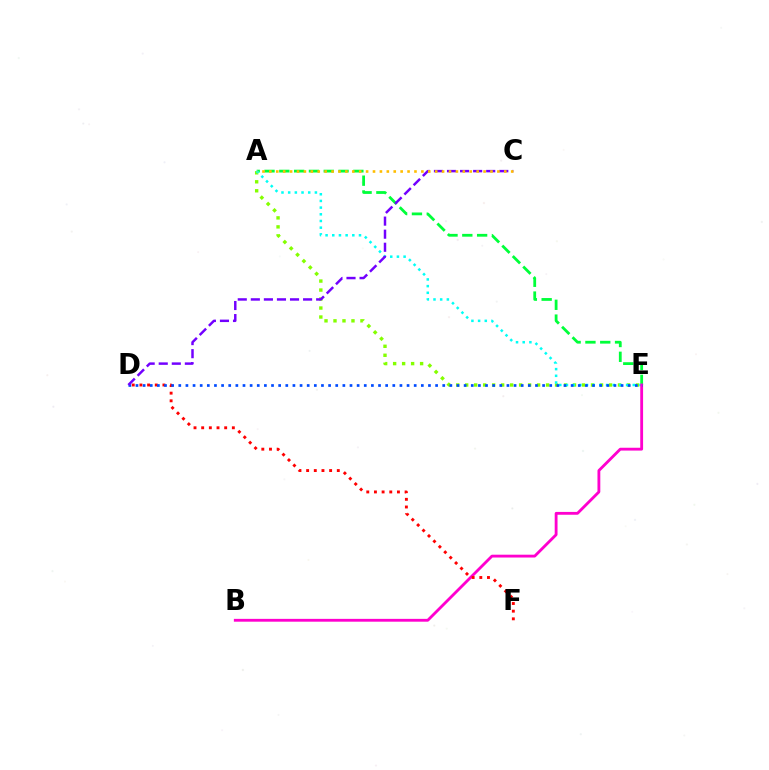{('A', 'E'): [{'color': '#00ff39', 'line_style': 'dashed', 'thickness': 2.01}, {'color': '#84ff00', 'line_style': 'dotted', 'thickness': 2.44}, {'color': '#00fff6', 'line_style': 'dotted', 'thickness': 1.82}], ('B', 'E'): [{'color': '#ff00cf', 'line_style': 'solid', 'thickness': 2.04}], ('D', 'F'): [{'color': '#ff0000', 'line_style': 'dotted', 'thickness': 2.08}], ('D', 'E'): [{'color': '#004bff', 'line_style': 'dotted', 'thickness': 1.94}], ('C', 'D'): [{'color': '#7200ff', 'line_style': 'dashed', 'thickness': 1.78}], ('A', 'C'): [{'color': '#ffbd00', 'line_style': 'dotted', 'thickness': 1.88}]}